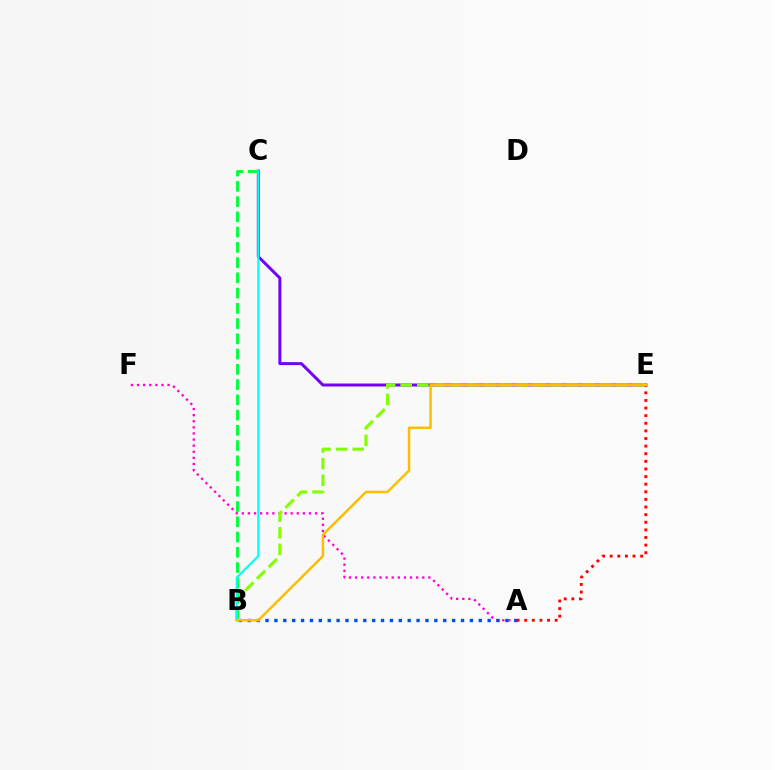{('C', 'E'): [{'color': '#7200ff', 'line_style': 'solid', 'thickness': 2.15}], ('A', 'F'): [{'color': '#ff00cf', 'line_style': 'dotted', 'thickness': 1.66}], ('B', 'E'): [{'color': '#84ff00', 'line_style': 'dashed', 'thickness': 2.26}, {'color': '#ffbd00', 'line_style': 'solid', 'thickness': 1.79}], ('B', 'C'): [{'color': '#00ff39', 'line_style': 'dashed', 'thickness': 2.07}, {'color': '#00fff6', 'line_style': 'solid', 'thickness': 1.56}], ('A', 'B'): [{'color': '#004bff', 'line_style': 'dotted', 'thickness': 2.41}], ('A', 'E'): [{'color': '#ff0000', 'line_style': 'dotted', 'thickness': 2.07}]}